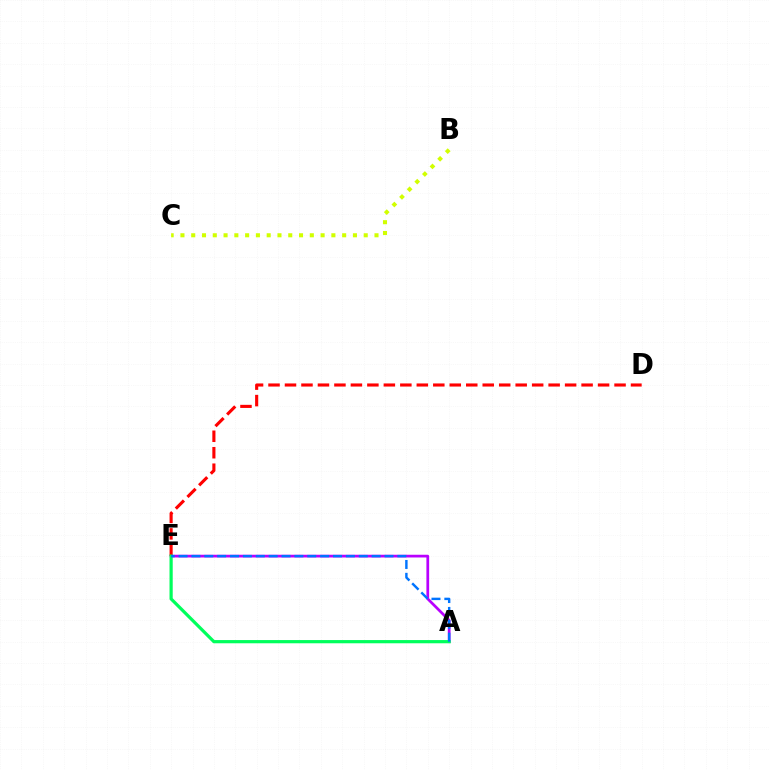{('A', 'E'): [{'color': '#b900ff', 'line_style': 'solid', 'thickness': 1.97}, {'color': '#00ff5c', 'line_style': 'solid', 'thickness': 2.31}, {'color': '#0074ff', 'line_style': 'dashed', 'thickness': 1.75}], ('D', 'E'): [{'color': '#ff0000', 'line_style': 'dashed', 'thickness': 2.24}], ('B', 'C'): [{'color': '#d1ff00', 'line_style': 'dotted', 'thickness': 2.93}]}